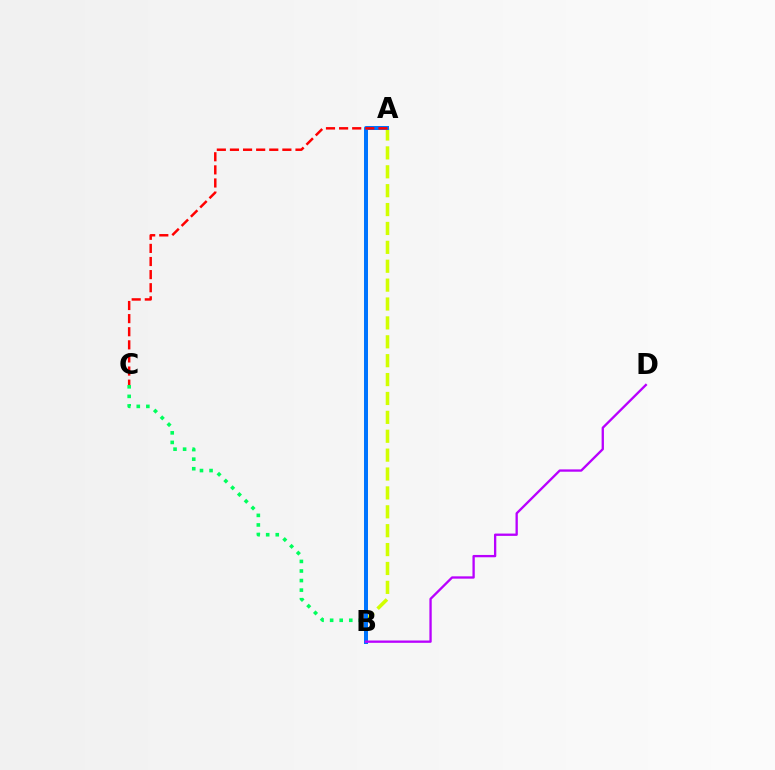{('A', 'B'): [{'color': '#d1ff00', 'line_style': 'dashed', 'thickness': 2.57}, {'color': '#0074ff', 'line_style': 'solid', 'thickness': 2.87}], ('B', 'C'): [{'color': '#00ff5c', 'line_style': 'dotted', 'thickness': 2.6}], ('B', 'D'): [{'color': '#b900ff', 'line_style': 'solid', 'thickness': 1.67}], ('A', 'C'): [{'color': '#ff0000', 'line_style': 'dashed', 'thickness': 1.78}]}